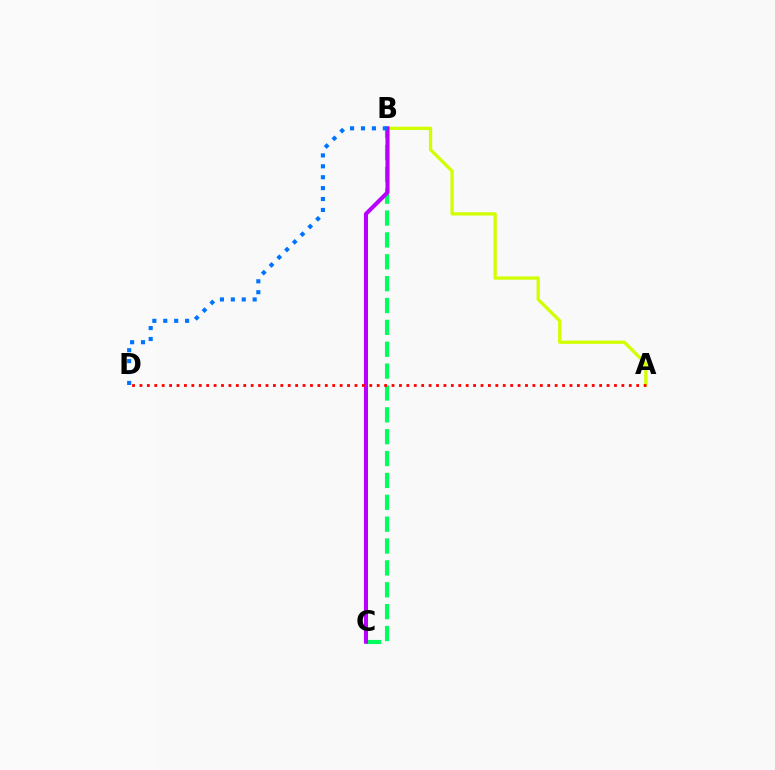{('B', 'C'): [{'color': '#00ff5c', 'line_style': 'dashed', 'thickness': 2.97}, {'color': '#b900ff', 'line_style': 'solid', 'thickness': 2.93}], ('A', 'B'): [{'color': '#d1ff00', 'line_style': 'solid', 'thickness': 2.37}], ('B', 'D'): [{'color': '#0074ff', 'line_style': 'dotted', 'thickness': 2.96}], ('A', 'D'): [{'color': '#ff0000', 'line_style': 'dotted', 'thickness': 2.01}]}